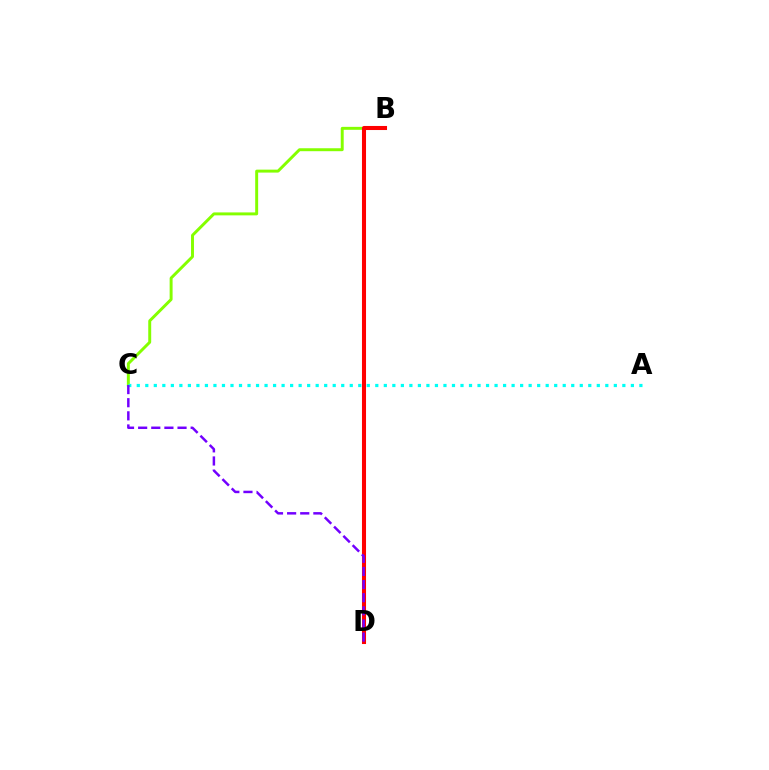{('B', 'C'): [{'color': '#84ff00', 'line_style': 'solid', 'thickness': 2.12}], ('B', 'D'): [{'color': '#ff0000', 'line_style': 'solid', 'thickness': 2.92}], ('A', 'C'): [{'color': '#00fff6', 'line_style': 'dotted', 'thickness': 2.31}], ('C', 'D'): [{'color': '#7200ff', 'line_style': 'dashed', 'thickness': 1.78}]}